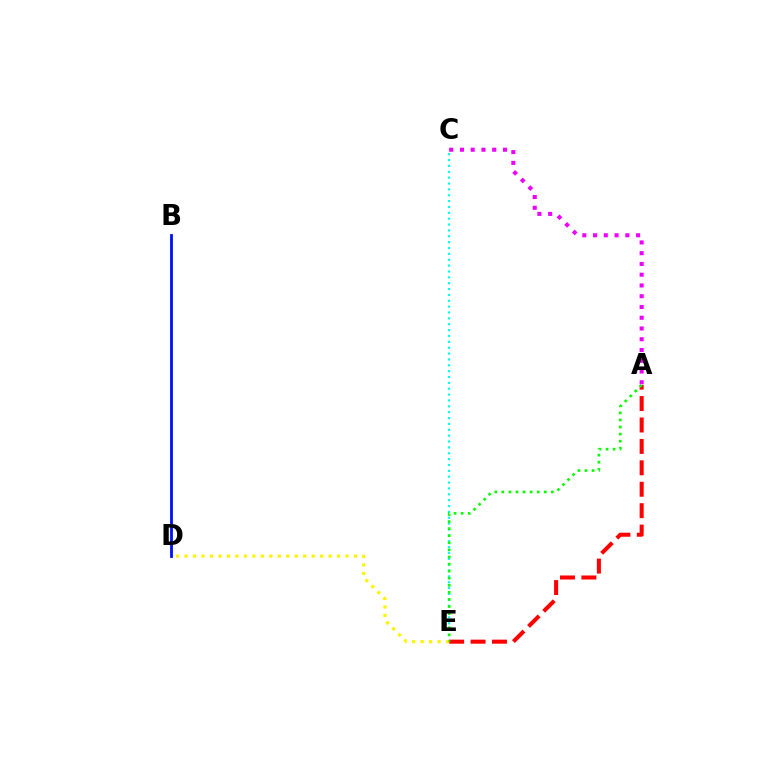{('C', 'E'): [{'color': '#00fff6', 'line_style': 'dotted', 'thickness': 1.59}], ('B', 'D'): [{'color': '#0010ff', 'line_style': 'solid', 'thickness': 2.02}], ('A', 'E'): [{'color': '#ff0000', 'line_style': 'dashed', 'thickness': 2.91}, {'color': '#08ff00', 'line_style': 'dotted', 'thickness': 1.92}], ('D', 'E'): [{'color': '#fcf500', 'line_style': 'dotted', 'thickness': 2.3}], ('A', 'C'): [{'color': '#ee00ff', 'line_style': 'dotted', 'thickness': 2.92}]}